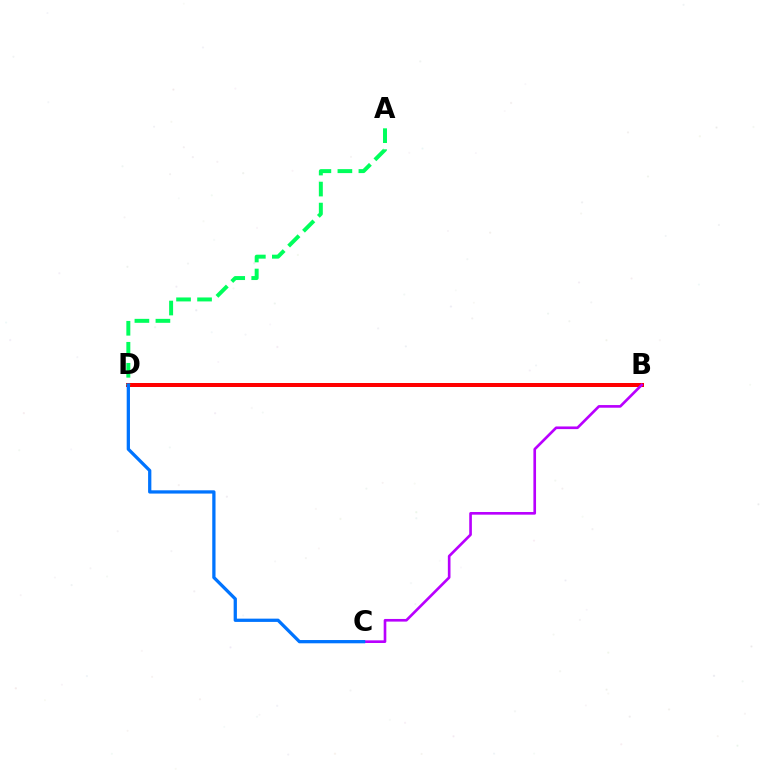{('B', 'D'): [{'color': '#d1ff00', 'line_style': 'solid', 'thickness': 1.88}, {'color': '#ff0000', 'line_style': 'solid', 'thickness': 2.88}], ('B', 'C'): [{'color': '#b900ff', 'line_style': 'solid', 'thickness': 1.91}], ('A', 'D'): [{'color': '#00ff5c', 'line_style': 'dashed', 'thickness': 2.85}], ('C', 'D'): [{'color': '#0074ff', 'line_style': 'solid', 'thickness': 2.35}]}